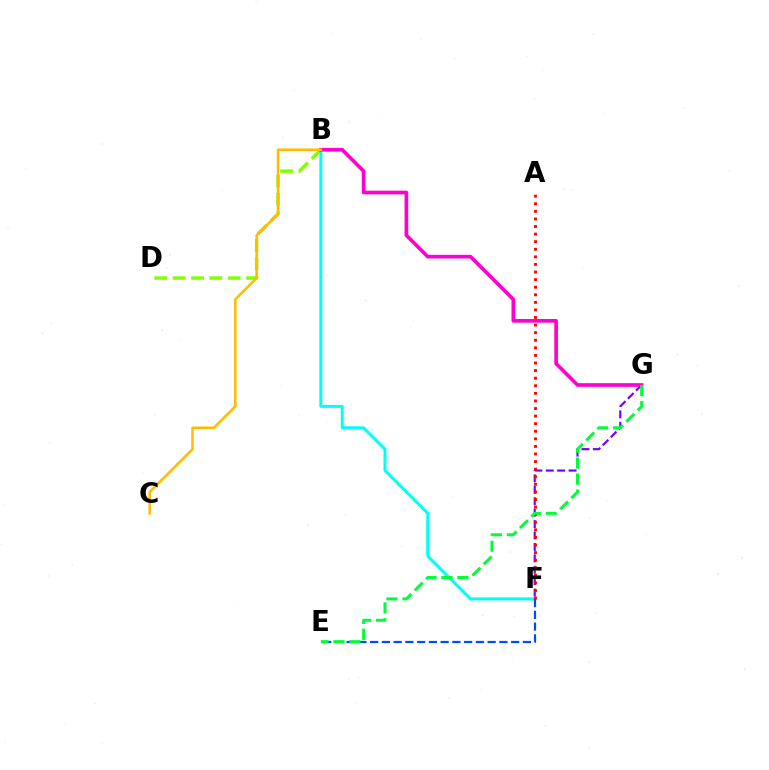{('F', 'G'): [{'color': '#7200ff', 'line_style': 'dashed', 'thickness': 1.55}], ('B', 'D'): [{'color': '#84ff00', 'line_style': 'dashed', 'thickness': 2.49}], ('B', 'F'): [{'color': '#00fff6', 'line_style': 'solid', 'thickness': 2.15}], ('E', 'F'): [{'color': '#004bff', 'line_style': 'dashed', 'thickness': 1.6}], ('B', 'G'): [{'color': '#ff00cf', 'line_style': 'solid', 'thickness': 2.64}], ('A', 'F'): [{'color': '#ff0000', 'line_style': 'dotted', 'thickness': 2.06}], ('B', 'C'): [{'color': '#ffbd00', 'line_style': 'solid', 'thickness': 1.85}], ('E', 'G'): [{'color': '#00ff39', 'line_style': 'dashed', 'thickness': 2.17}]}